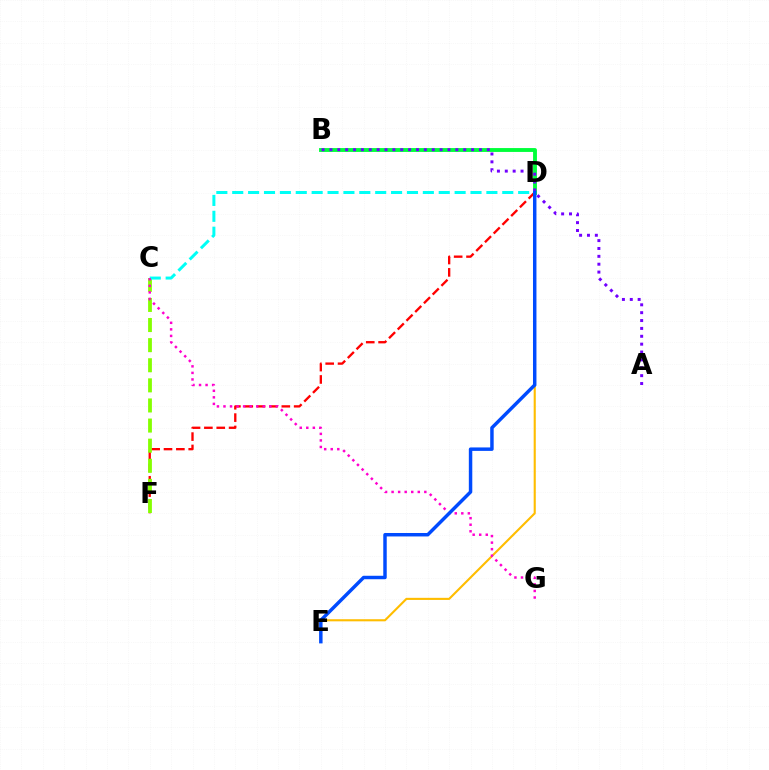{('D', 'F'): [{'color': '#ff0000', 'line_style': 'dashed', 'thickness': 1.68}], ('C', 'F'): [{'color': '#84ff00', 'line_style': 'dashed', 'thickness': 2.73}], ('B', 'D'): [{'color': '#00ff39', 'line_style': 'solid', 'thickness': 2.79}], ('D', 'E'): [{'color': '#ffbd00', 'line_style': 'solid', 'thickness': 1.52}, {'color': '#004bff', 'line_style': 'solid', 'thickness': 2.49}], ('C', 'D'): [{'color': '#00fff6', 'line_style': 'dashed', 'thickness': 2.16}], ('C', 'G'): [{'color': '#ff00cf', 'line_style': 'dotted', 'thickness': 1.78}], ('A', 'B'): [{'color': '#7200ff', 'line_style': 'dotted', 'thickness': 2.14}]}